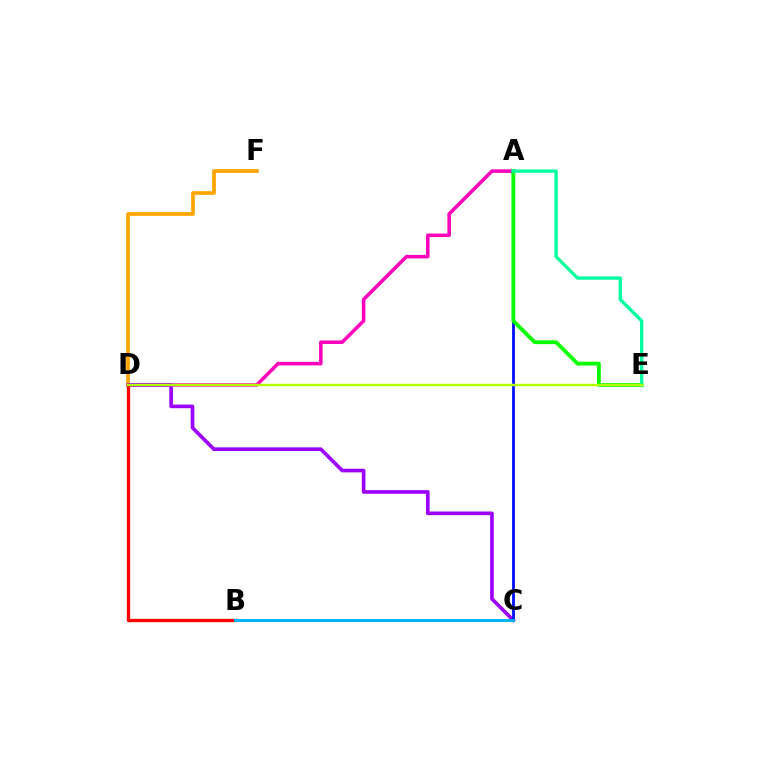{('A', 'D'): [{'color': '#ff00bd', 'line_style': 'solid', 'thickness': 2.54}], ('D', 'F'): [{'color': '#ffa500', 'line_style': 'solid', 'thickness': 2.68}], ('C', 'D'): [{'color': '#9b00ff', 'line_style': 'solid', 'thickness': 2.62}], ('A', 'C'): [{'color': '#0010ff', 'line_style': 'solid', 'thickness': 2.01}], ('B', 'D'): [{'color': '#ff0000', 'line_style': 'solid', 'thickness': 2.38}], ('A', 'E'): [{'color': '#08ff00', 'line_style': 'solid', 'thickness': 2.76}, {'color': '#00ff9d', 'line_style': 'solid', 'thickness': 2.42}], ('B', 'C'): [{'color': '#00b5ff', 'line_style': 'solid', 'thickness': 2.13}], ('D', 'E'): [{'color': '#b3ff00', 'line_style': 'solid', 'thickness': 1.78}]}